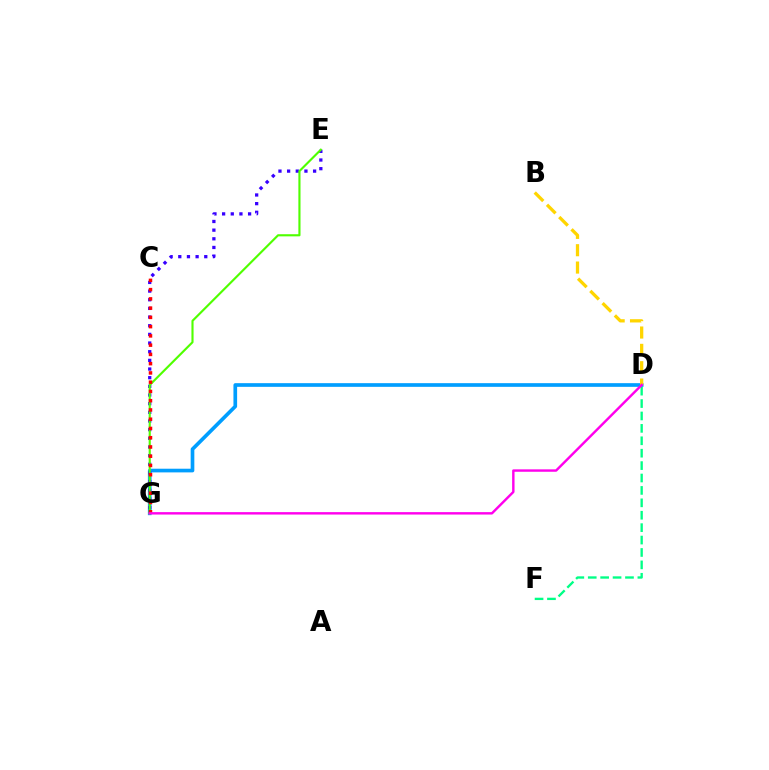{('D', 'G'): [{'color': '#009eff', 'line_style': 'solid', 'thickness': 2.64}, {'color': '#ff00ed', 'line_style': 'solid', 'thickness': 1.74}], ('E', 'G'): [{'color': '#3700ff', 'line_style': 'dotted', 'thickness': 2.35}, {'color': '#4fff00', 'line_style': 'solid', 'thickness': 1.54}], ('C', 'G'): [{'color': '#ff0000', 'line_style': 'dotted', 'thickness': 2.51}], ('D', 'F'): [{'color': '#00ff86', 'line_style': 'dashed', 'thickness': 1.69}], ('B', 'D'): [{'color': '#ffd500', 'line_style': 'dashed', 'thickness': 2.36}]}